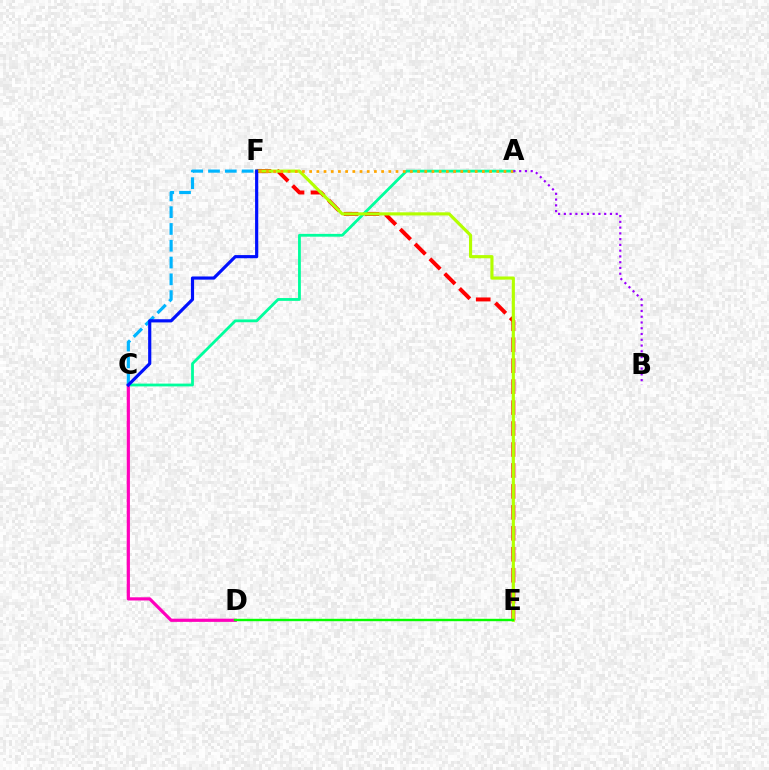{('E', 'F'): [{'color': '#ff0000', 'line_style': 'dashed', 'thickness': 2.85}, {'color': '#b3ff00', 'line_style': 'solid', 'thickness': 2.26}], ('A', 'C'): [{'color': '#00ff9d', 'line_style': 'solid', 'thickness': 2.02}], ('C', 'D'): [{'color': '#ff00bd', 'line_style': 'solid', 'thickness': 2.29}], ('A', 'F'): [{'color': '#ffa500', 'line_style': 'dotted', 'thickness': 1.96}], ('C', 'F'): [{'color': '#00b5ff', 'line_style': 'dashed', 'thickness': 2.28}, {'color': '#0010ff', 'line_style': 'solid', 'thickness': 2.28}], ('D', 'E'): [{'color': '#08ff00', 'line_style': 'solid', 'thickness': 1.73}], ('A', 'B'): [{'color': '#9b00ff', 'line_style': 'dotted', 'thickness': 1.57}]}